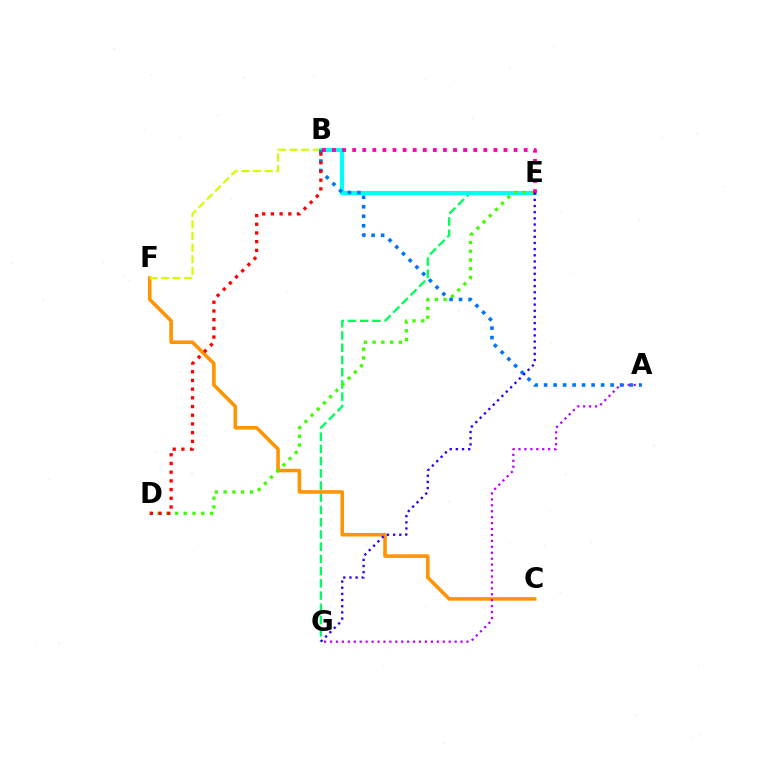{('E', 'G'): [{'color': '#00ff5c', 'line_style': 'dashed', 'thickness': 1.66}, {'color': '#2500ff', 'line_style': 'dotted', 'thickness': 1.67}], ('C', 'F'): [{'color': '#ff9400', 'line_style': 'solid', 'thickness': 2.56}], ('B', 'E'): [{'color': '#00fff6', 'line_style': 'solid', 'thickness': 2.98}, {'color': '#ff00ac', 'line_style': 'dotted', 'thickness': 2.74}], ('A', 'G'): [{'color': '#b900ff', 'line_style': 'dotted', 'thickness': 1.61}], ('B', 'F'): [{'color': '#d1ff00', 'line_style': 'dashed', 'thickness': 1.58}], ('D', 'E'): [{'color': '#3dff00', 'line_style': 'dotted', 'thickness': 2.38}], ('A', 'B'): [{'color': '#0074ff', 'line_style': 'dotted', 'thickness': 2.58}], ('B', 'D'): [{'color': '#ff0000', 'line_style': 'dotted', 'thickness': 2.36}]}